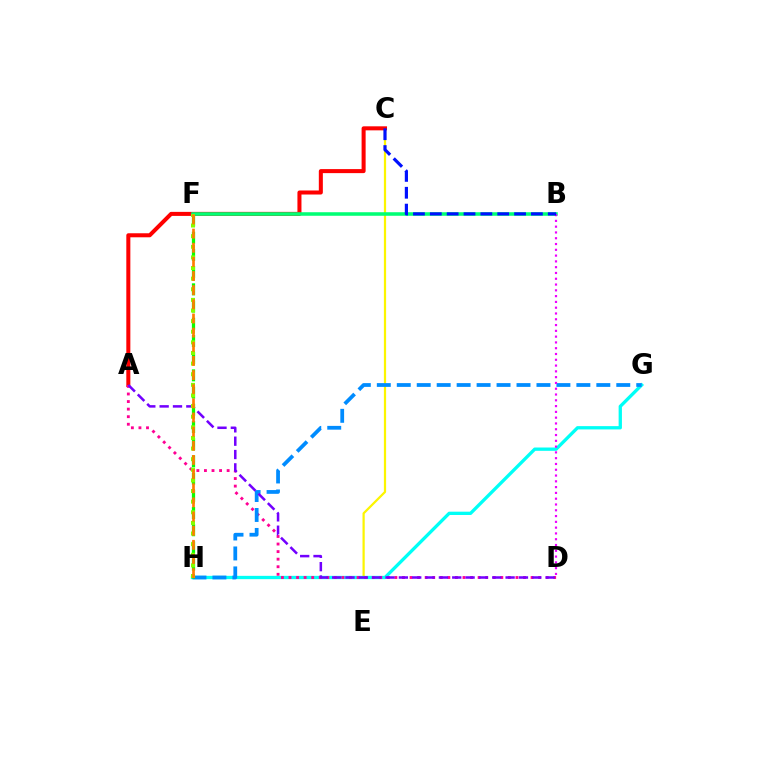{('C', 'H'): [{'color': '#fcf500', 'line_style': 'solid', 'thickness': 1.6}], ('G', 'H'): [{'color': '#00fff6', 'line_style': 'solid', 'thickness': 2.38}, {'color': '#008cff', 'line_style': 'dashed', 'thickness': 2.71}], ('A', 'C'): [{'color': '#ff0000', 'line_style': 'solid', 'thickness': 2.9}], ('B', 'F'): [{'color': '#00ff74', 'line_style': 'solid', 'thickness': 2.55}], ('A', 'D'): [{'color': '#ff0094', 'line_style': 'dotted', 'thickness': 2.06}, {'color': '#7200ff', 'line_style': 'dashed', 'thickness': 1.81}], ('B', 'D'): [{'color': '#ee00ff', 'line_style': 'dotted', 'thickness': 1.57}], ('F', 'H'): [{'color': '#08ff00', 'line_style': 'dashed', 'thickness': 2.34}, {'color': '#84ff00', 'line_style': 'dotted', 'thickness': 2.89}, {'color': '#ff7c00', 'line_style': 'dashed', 'thickness': 1.92}], ('B', 'C'): [{'color': '#0010ff', 'line_style': 'dashed', 'thickness': 2.29}]}